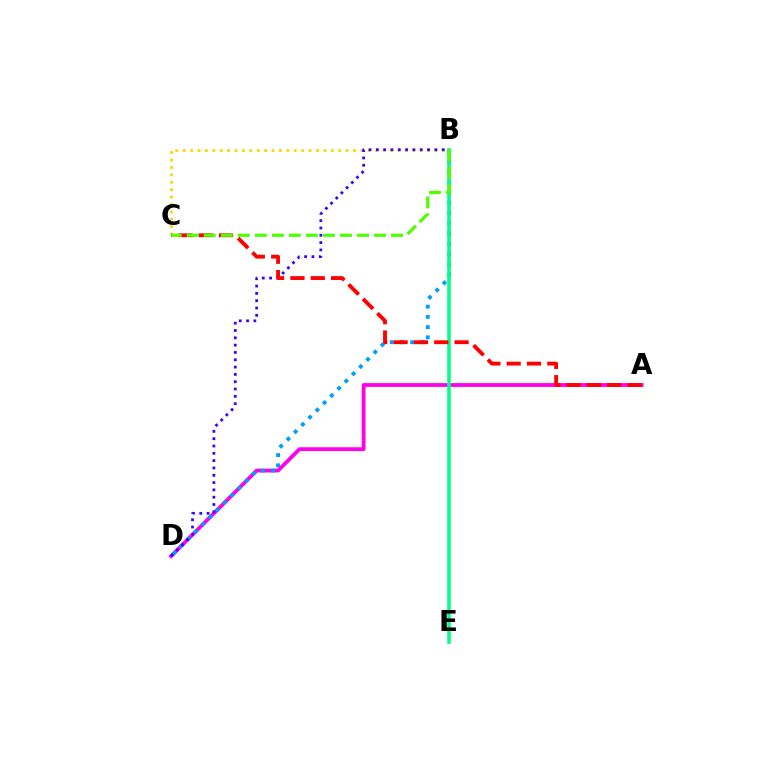{('A', 'D'): [{'color': '#ff00ed', 'line_style': 'solid', 'thickness': 2.73}], ('B', 'C'): [{'color': '#ffd500', 'line_style': 'dotted', 'thickness': 2.01}, {'color': '#4fff00', 'line_style': 'dashed', 'thickness': 2.31}], ('B', 'D'): [{'color': '#009eff', 'line_style': 'dotted', 'thickness': 2.78}, {'color': '#3700ff', 'line_style': 'dotted', 'thickness': 1.99}], ('B', 'E'): [{'color': '#00ff86', 'line_style': 'solid', 'thickness': 2.55}], ('A', 'C'): [{'color': '#ff0000', 'line_style': 'dashed', 'thickness': 2.76}]}